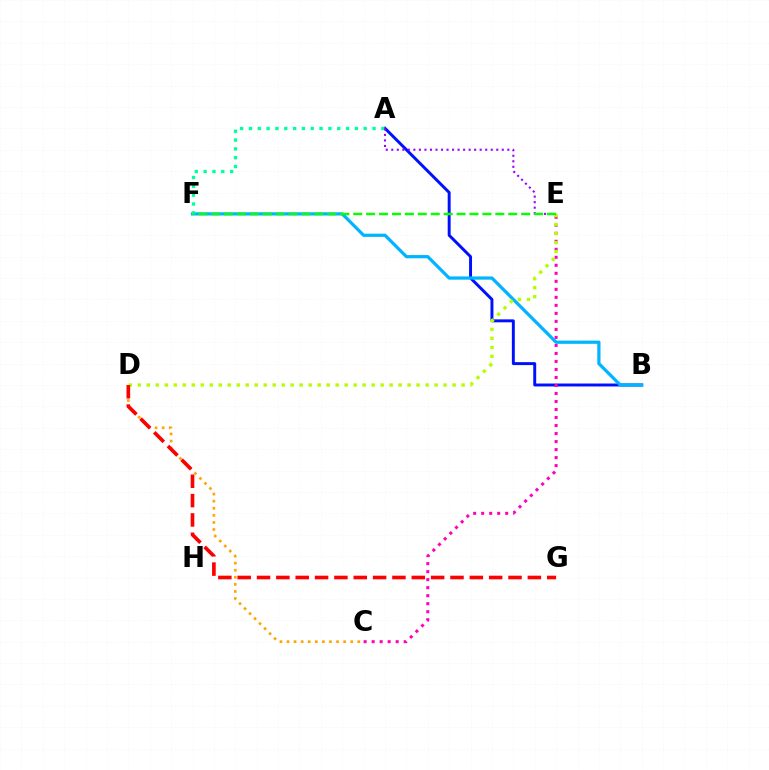{('A', 'B'): [{'color': '#0010ff', 'line_style': 'solid', 'thickness': 2.12}], ('C', 'E'): [{'color': '#ff00bd', 'line_style': 'dotted', 'thickness': 2.18}], ('B', 'F'): [{'color': '#00b5ff', 'line_style': 'solid', 'thickness': 2.32}], ('C', 'D'): [{'color': '#ffa500', 'line_style': 'dotted', 'thickness': 1.92}], ('D', 'E'): [{'color': '#b3ff00', 'line_style': 'dotted', 'thickness': 2.44}], ('D', 'G'): [{'color': '#ff0000', 'line_style': 'dashed', 'thickness': 2.63}], ('A', 'F'): [{'color': '#00ff9d', 'line_style': 'dotted', 'thickness': 2.4}], ('A', 'E'): [{'color': '#9b00ff', 'line_style': 'dotted', 'thickness': 1.5}], ('E', 'F'): [{'color': '#08ff00', 'line_style': 'dashed', 'thickness': 1.75}]}